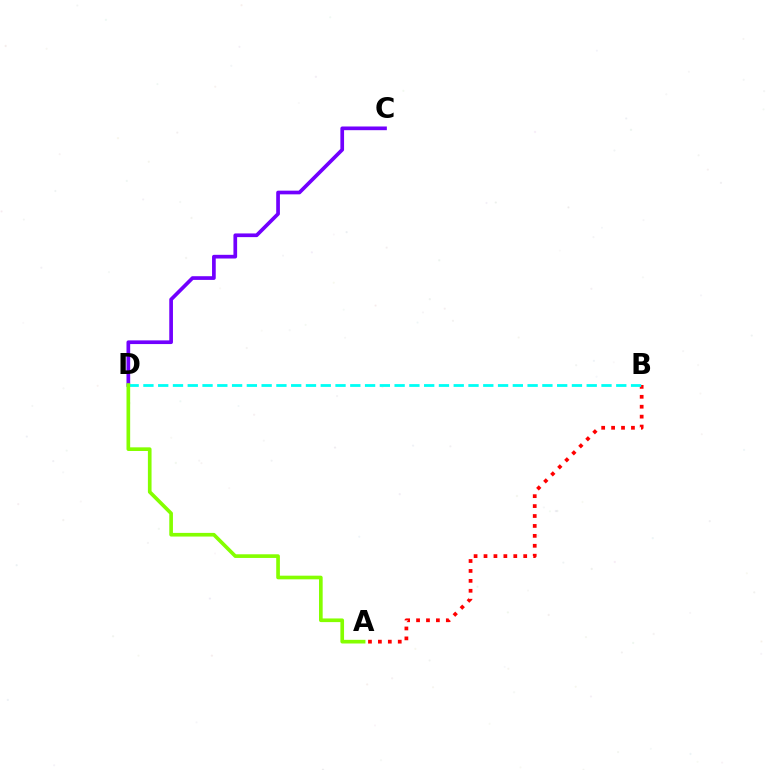{('A', 'B'): [{'color': '#ff0000', 'line_style': 'dotted', 'thickness': 2.7}], ('C', 'D'): [{'color': '#7200ff', 'line_style': 'solid', 'thickness': 2.66}], ('B', 'D'): [{'color': '#00fff6', 'line_style': 'dashed', 'thickness': 2.01}], ('A', 'D'): [{'color': '#84ff00', 'line_style': 'solid', 'thickness': 2.63}]}